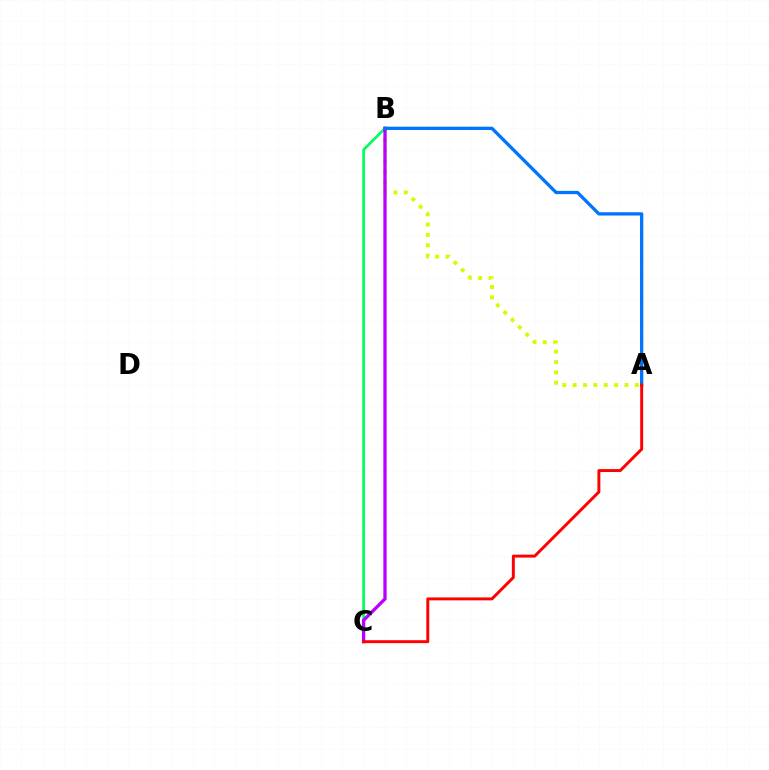{('A', 'B'): [{'color': '#d1ff00', 'line_style': 'dotted', 'thickness': 2.82}, {'color': '#0074ff', 'line_style': 'solid', 'thickness': 2.37}], ('B', 'C'): [{'color': '#00ff5c', 'line_style': 'solid', 'thickness': 1.94}, {'color': '#b900ff', 'line_style': 'solid', 'thickness': 2.38}], ('A', 'C'): [{'color': '#ff0000', 'line_style': 'solid', 'thickness': 2.11}]}